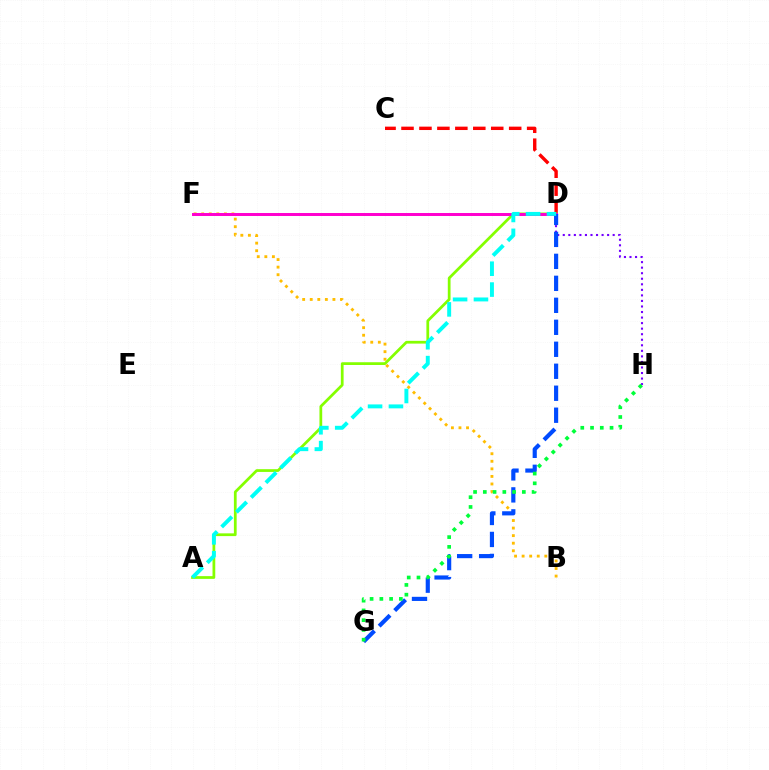{('C', 'D'): [{'color': '#ff0000', 'line_style': 'dashed', 'thickness': 2.44}], ('B', 'F'): [{'color': '#ffbd00', 'line_style': 'dotted', 'thickness': 2.06}], ('A', 'D'): [{'color': '#84ff00', 'line_style': 'solid', 'thickness': 1.98}, {'color': '#00fff6', 'line_style': 'dashed', 'thickness': 2.83}], ('D', 'F'): [{'color': '#ff00cf', 'line_style': 'solid', 'thickness': 2.14}], ('D', 'H'): [{'color': '#7200ff', 'line_style': 'dotted', 'thickness': 1.51}], ('D', 'G'): [{'color': '#004bff', 'line_style': 'dashed', 'thickness': 2.99}], ('G', 'H'): [{'color': '#00ff39', 'line_style': 'dotted', 'thickness': 2.65}]}